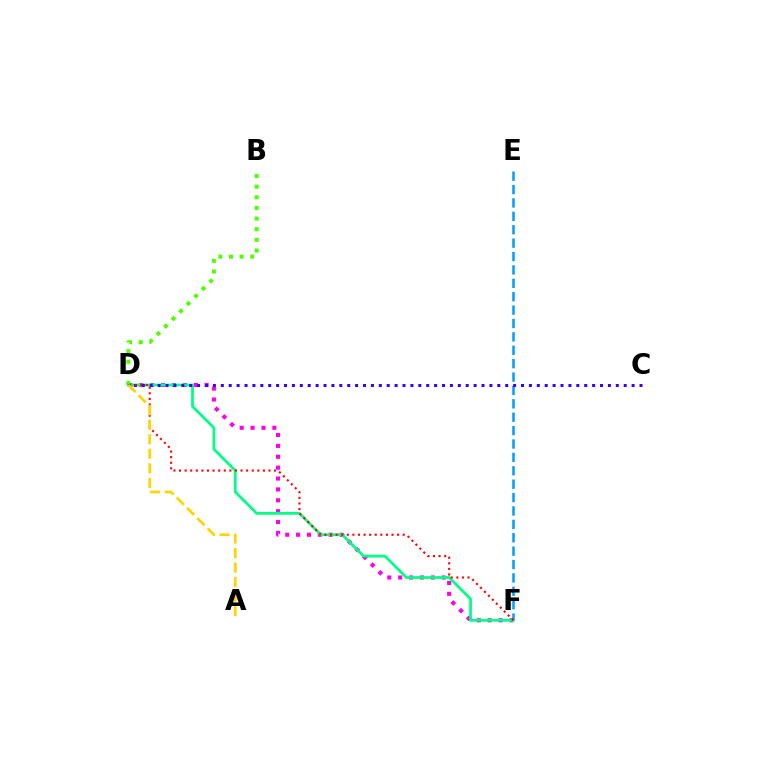{('D', 'F'): [{'color': '#ff00ed', 'line_style': 'dotted', 'thickness': 2.96}, {'color': '#00ff86', 'line_style': 'solid', 'thickness': 1.98}, {'color': '#ff0000', 'line_style': 'dotted', 'thickness': 1.52}], ('E', 'F'): [{'color': '#009eff', 'line_style': 'dashed', 'thickness': 1.82}], ('B', 'D'): [{'color': '#4fff00', 'line_style': 'dotted', 'thickness': 2.89}], ('C', 'D'): [{'color': '#3700ff', 'line_style': 'dotted', 'thickness': 2.15}], ('A', 'D'): [{'color': '#ffd500', 'line_style': 'dashed', 'thickness': 1.97}]}